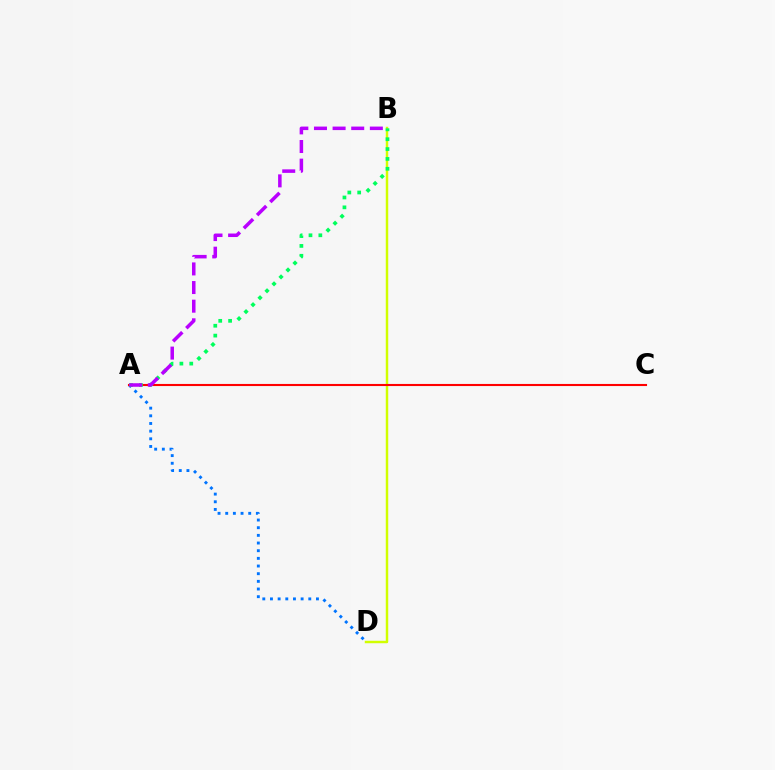{('A', 'D'): [{'color': '#0074ff', 'line_style': 'dotted', 'thickness': 2.08}], ('B', 'D'): [{'color': '#d1ff00', 'line_style': 'solid', 'thickness': 1.77}], ('A', 'C'): [{'color': '#ff0000', 'line_style': 'solid', 'thickness': 1.51}], ('A', 'B'): [{'color': '#00ff5c', 'line_style': 'dotted', 'thickness': 2.68}, {'color': '#b900ff', 'line_style': 'dashed', 'thickness': 2.53}]}